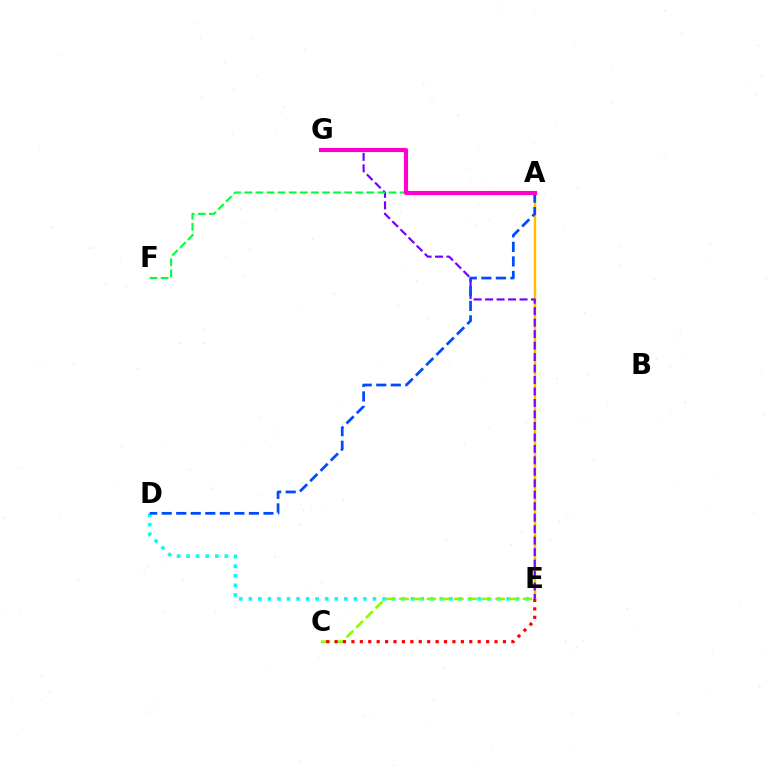{('D', 'E'): [{'color': '#00fff6', 'line_style': 'dotted', 'thickness': 2.59}], ('C', 'E'): [{'color': '#84ff00', 'line_style': 'dashed', 'thickness': 1.86}, {'color': '#ff0000', 'line_style': 'dotted', 'thickness': 2.29}], ('A', 'E'): [{'color': '#ffbd00', 'line_style': 'solid', 'thickness': 1.76}], ('E', 'G'): [{'color': '#7200ff', 'line_style': 'dashed', 'thickness': 1.56}], ('A', 'D'): [{'color': '#004bff', 'line_style': 'dashed', 'thickness': 1.98}], ('A', 'F'): [{'color': '#00ff39', 'line_style': 'dashed', 'thickness': 1.51}], ('A', 'G'): [{'color': '#ff00cf', 'line_style': 'solid', 'thickness': 2.99}]}